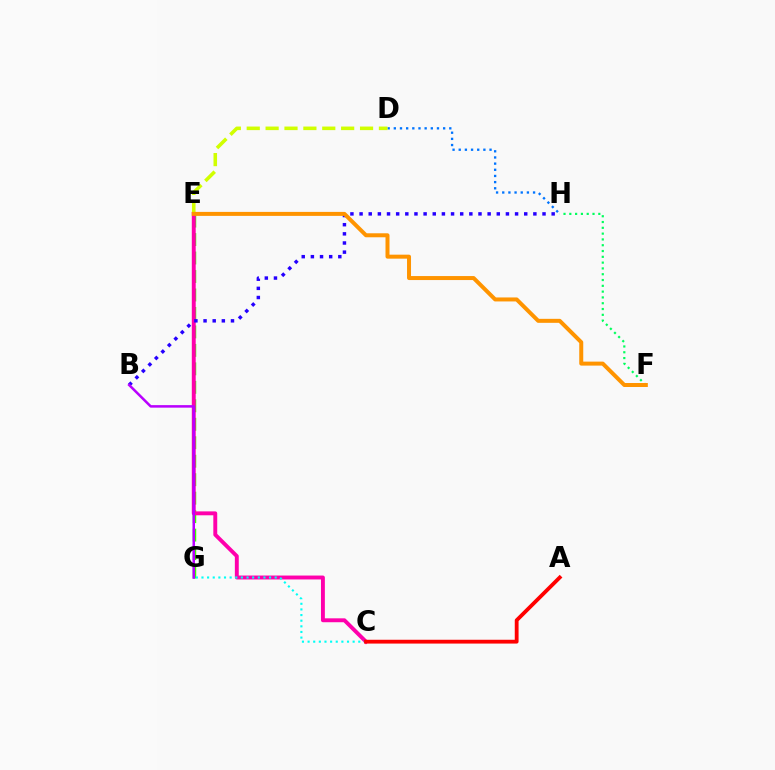{('E', 'G'): [{'color': '#3dff00', 'line_style': 'dashed', 'thickness': 2.51}], ('F', 'H'): [{'color': '#00ff5c', 'line_style': 'dotted', 'thickness': 1.58}], ('D', 'H'): [{'color': '#0074ff', 'line_style': 'dotted', 'thickness': 1.67}], ('C', 'E'): [{'color': '#ff00ac', 'line_style': 'solid', 'thickness': 2.81}], ('B', 'H'): [{'color': '#2500ff', 'line_style': 'dotted', 'thickness': 2.49}], ('D', 'E'): [{'color': '#d1ff00', 'line_style': 'dashed', 'thickness': 2.57}], ('C', 'G'): [{'color': '#00fff6', 'line_style': 'dotted', 'thickness': 1.53}], ('E', 'F'): [{'color': '#ff9400', 'line_style': 'solid', 'thickness': 2.87}], ('B', 'G'): [{'color': '#b900ff', 'line_style': 'solid', 'thickness': 1.81}], ('A', 'C'): [{'color': '#ff0000', 'line_style': 'solid', 'thickness': 2.74}]}